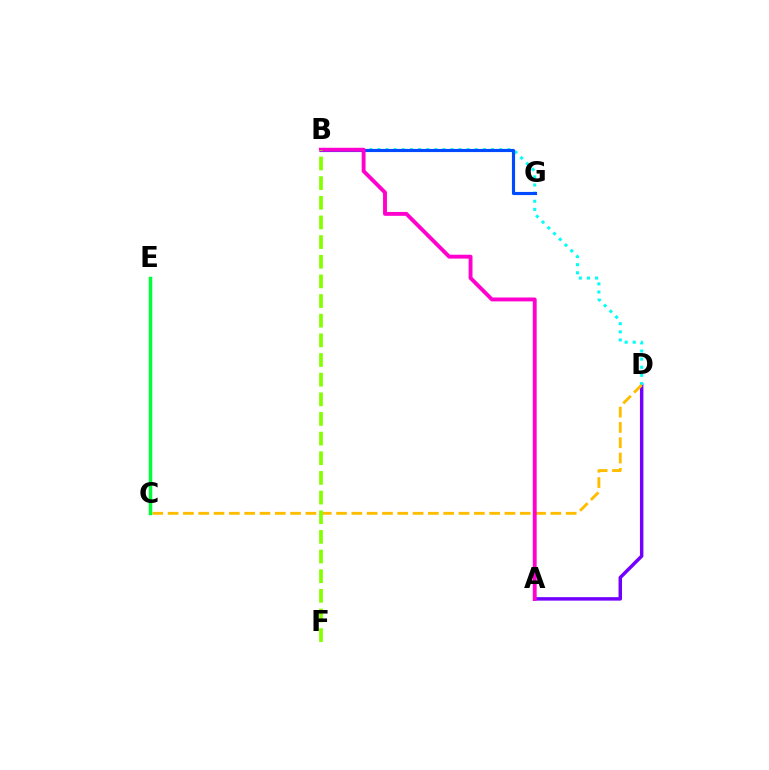{('A', 'D'): [{'color': '#7200ff', 'line_style': 'solid', 'thickness': 2.49}], ('B', 'D'): [{'color': '#00fff6', 'line_style': 'dotted', 'thickness': 2.2}], ('C', 'D'): [{'color': '#ffbd00', 'line_style': 'dashed', 'thickness': 2.08}], ('C', 'E'): [{'color': '#ff0000', 'line_style': 'solid', 'thickness': 2.12}, {'color': '#00ff39', 'line_style': 'solid', 'thickness': 2.5}], ('B', 'G'): [{'color': '#004bff', 'line_style': 'solid', 'thickness': 2.26}], ('A', 'B'): [{'color': '#ff00cf', 'line_style': 'solid', 'thickness': 2.79}], ('B', 'F'): [{'color': '#84ff00', 'line_style': 'dashed', 'thickness': 2.67}]}